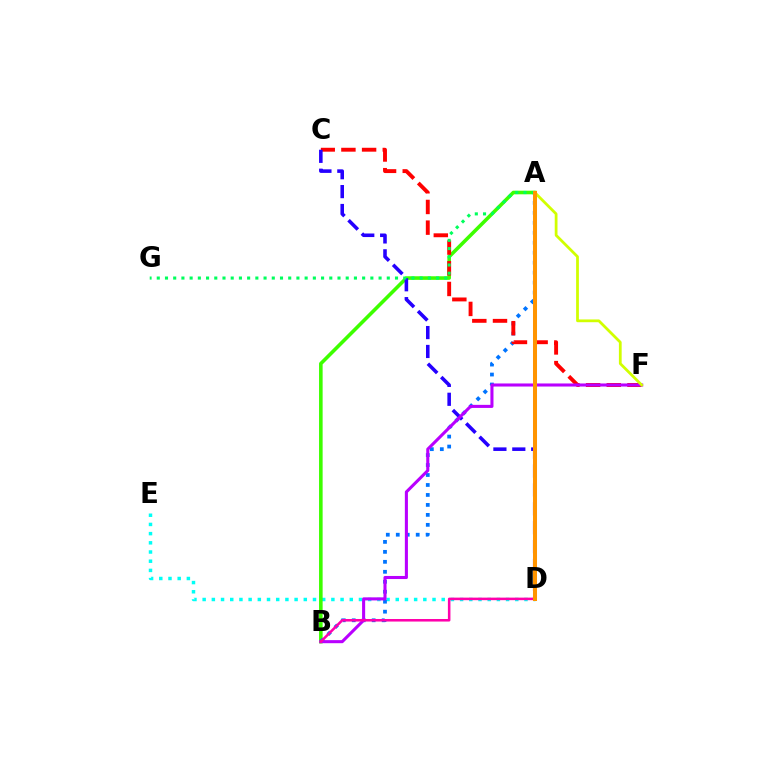{('D', 'E'): [{'color': '#00fff6', 'line_style': 'dotted', 'thickness': 2.5}], ('A', 'B'): [{'color': '#3dff00', 'line_style': 'solid', 'thickness': 2.59}, {'color': '#0074ff', 'line_style': 'dotted', 'thickness': 2.71}], ('C', 'F'): [{'color': '#ff0000', 'line_style': 'dashed', 'thickness': 2.81}], ('C', 'D'): [{'color': '#2500ff', 'line_style': 'dashed', 'thickness': 2.57}], ('A', 'G'): [{'color': '#00ff5c', 'line_style': 'dotted', 'thickness': 2.23}], ('B', 'F'): [{'color': '#b900ff', 'line_style': 'solid', 'thickness': 2.21}], ('A', 'F'): [{'color': '#d1ff00', 'line_style': 'solid', 'thickness': 1.99}], ('B', 'D'): [{'color': '#ff00ac', 'line_style': 'solid', 'thickness': 1.83}], ('A', 'D'): [{'color': '#ff9400', 'line_style': 'solid', 'thickness': 2.9}]}